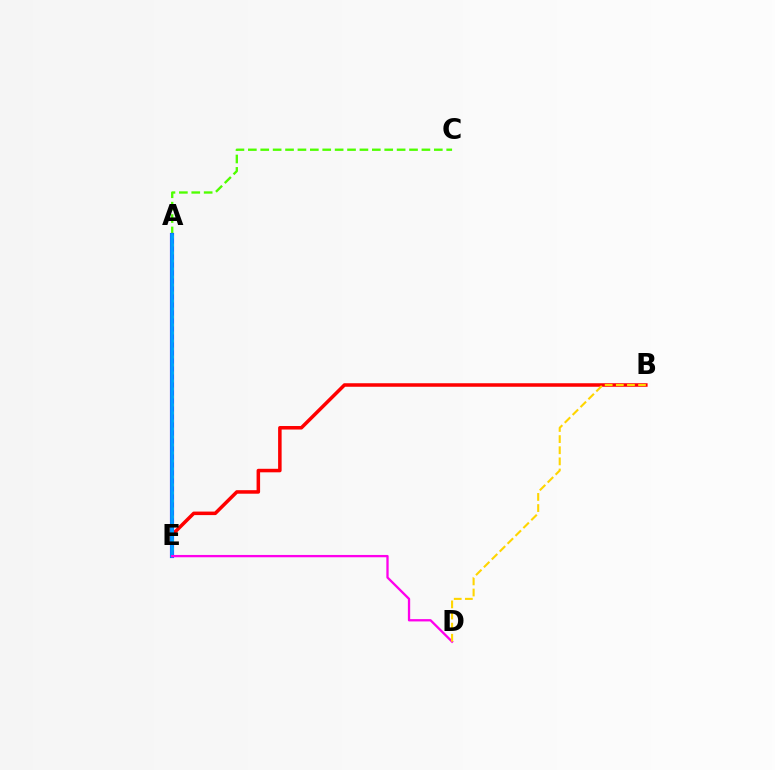{('A', 'C'): [{'color': '#4fff00', 'line_style': 'dashed', 'thickness': 1.68}], ('B', 'E'): [{'color': '#ff0000', 'line_style': 'solid', 'thickness': 2.54}], ('A', 'E'): [{'color': '#3700ff', 'line_style': 'solid', 'thickness': 2.97}, {'color': '#00ff86', 'line_style': 'dotted', 'thickness': 2.17}, {'color': '#009eff', 'line_style': 'solid', 'thickness': 2.62}], ('D', 'E'): [{'color': '#ff00ed', 'line_style': 'solid', 'thickness': 1.66}], ('B', 'D'): [{'color': '#ffd500', 'line_style': 'dashed', 'thickness': 1.51}]}